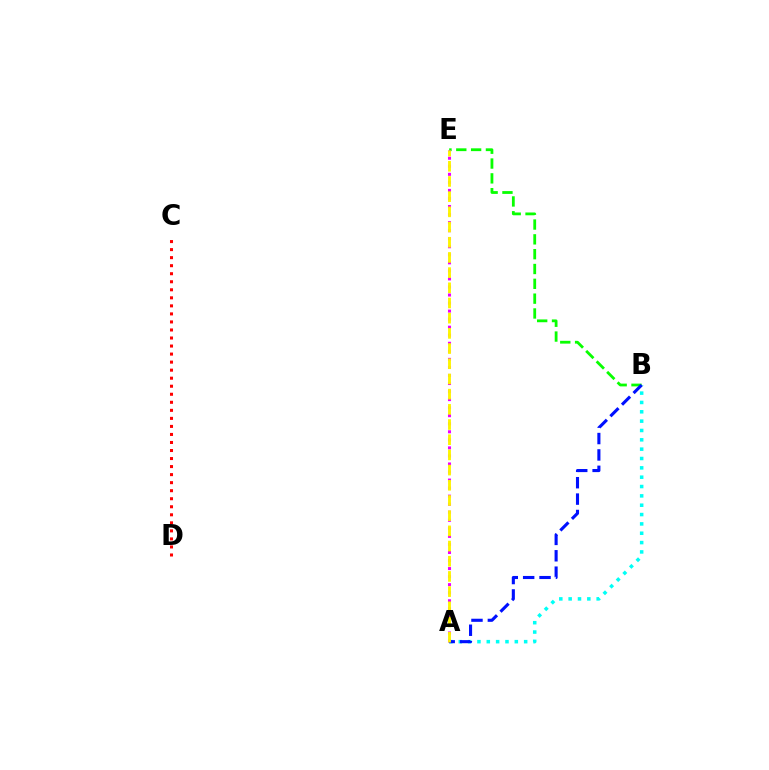{('B', 'E'): [{'color': '#08ff00', 'line_style': 'dashed', 'thickness': 2.01}], ('A', 'E'): [{'color': '#ee00ff', 'line_style': 'dotted', 'thickness': 2.19}, {'color': '#fcf500', 'line_style': 'dashed', 'thickness': 2.06}], ('C', 'D'): [{'color': '#ff0000', 'line_style': 'dotted', 'thickness': 2.18}], ('A', 'B'): [{'color': '#00fff6', 'line_style': 'dotted', 'thickness': 2.54}, {'color': '#0010ff', 'line_style': 'dashed', 'thickness': 2.23}]}